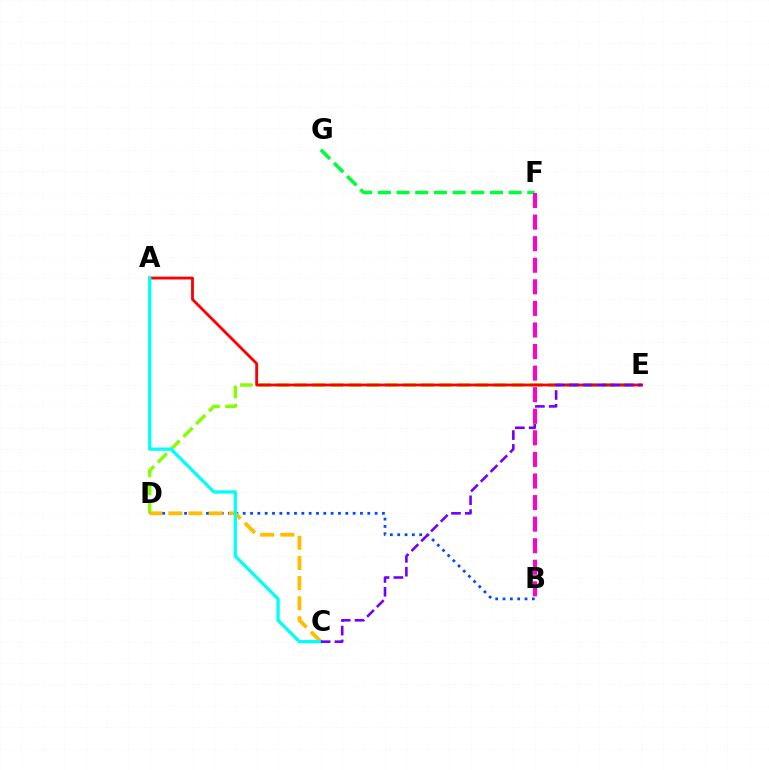{('D', 'E'): [{'color': '#84ff00', 'line_style': 'dashed', 'thickness': 2.46}], ('B', 'D'): [{'color': '#004bff', 'line_style': 'dotted', 'thickness': 1.99}], ('A', 'E'): [{'color': '#ff0000', 'line_style': 'solid', 'thickness': 2.04}], ('F', 'G'): [{'color': '#00ff39', 'line_style': 'dashed', 'thickness': 2.54}], ('C', 'D'): [{'color': '#ffbd00', 'line_style': 'dashed', 'thickness': 2.74}], ('A', 'C'): [{'color': '#00fff6', 'line_style': 'solid', 'thickness': 2.37}], ('C', 'E'): [{'color': '#7200ff', 'line_style': 'dashed', 'thickness': 1.88}], ('B', 'F'): [{'color': '#ff00cf', 'line_style': 'dashed', 'thickness': 2.93}]}